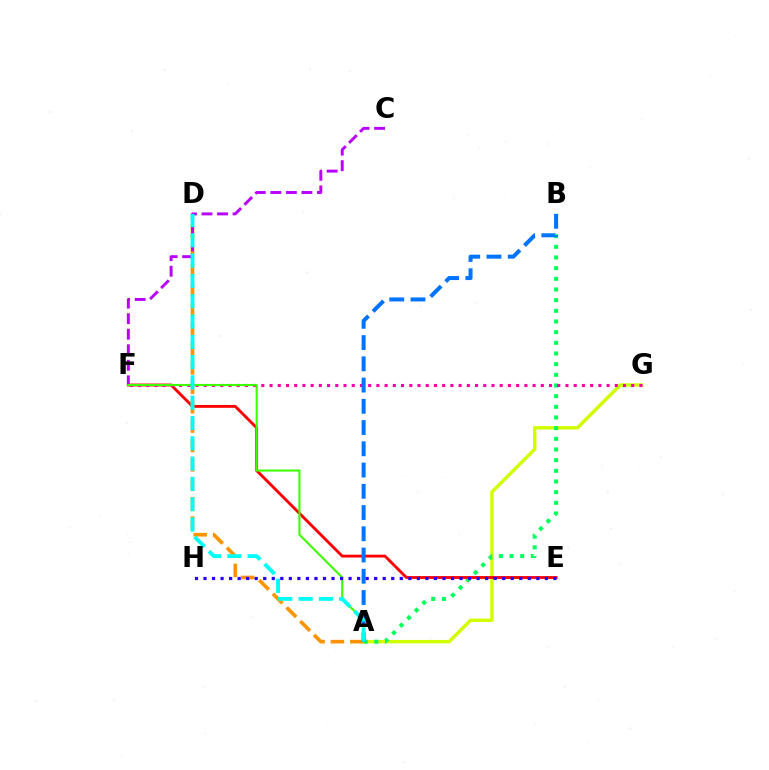{('A', 'G'): [{'color': '#d1ff00', 'line_style': 'solid', 'thickness': 2.46}], ('A', 'B'): [{'color': '#00ff5c', 'line_style': 'dotted', 'thickness': 2.9}, {'color': '#0074ff', 'line_style': 'dashed', 'thickness': 2.89}], ('E', 'F'): [{'color': '#ff0000', 'line_style': 'solid', 'thickness': 2.06}], ('A', 'D'): [{'color': '#ff9400', 'line_style': 'dashed', 'thickness': 2.64}, {'color': '#00fff6', 'line_style': 'dashed', 'thickness': 2.76}], ('C', 'F'): [{'color': '#b900ff', 'line_style': 'dashed', 'thickness': 2.11}], ('F', 'G'): [{'color': '#ff00ac', 'line_style': 'dotted', 'thickness': 2.23}], ('A', 'F'): [{'color': '#3dff00', 'line_style': 'solid', 'thickness': 1.51}], ('E', 'H'): [{'color': '#2500ff', 'line_style': 'dotted', 'thickness': 2.32}]}